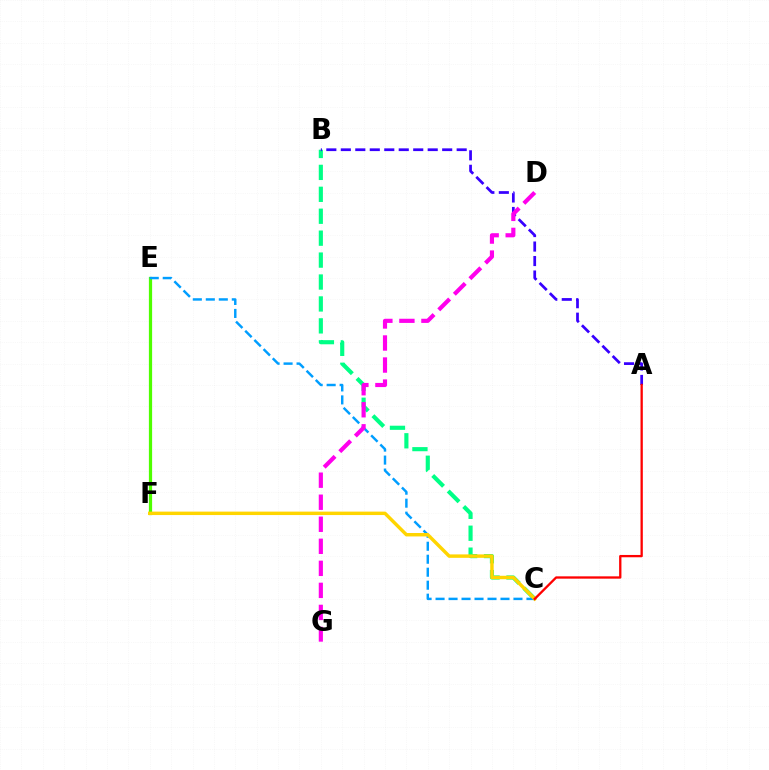{('B', 'C'): [{'color': '#00ff86', 'line_style': 'dashed', 'thickness': 2.98}], ('E', 'F'): [{'color': '#4fff00', 'line_style': 'solid', 'thickness': 2.32}], ('A', 'B'): [{'color': '#3700ff', 'line_style': 'dashed', 'thickness': 1.97}], ('C', 'E'): [{'color': '#009eff', 'line_style': 'dashed', 'thickness': 1.76}], ('C', 'F'): [{'color': '#ffd500', 'line_style': 'solid', 'thickness': 2.47}], ('D', 'G'): [{'color': '#ff00ed', 'line_style': 'dashed', 'thickness': 2.99}], ('A', 'C'): [{'color': '#ff0000', 'line_style': 'solid', 'thickness': 1.66}]}